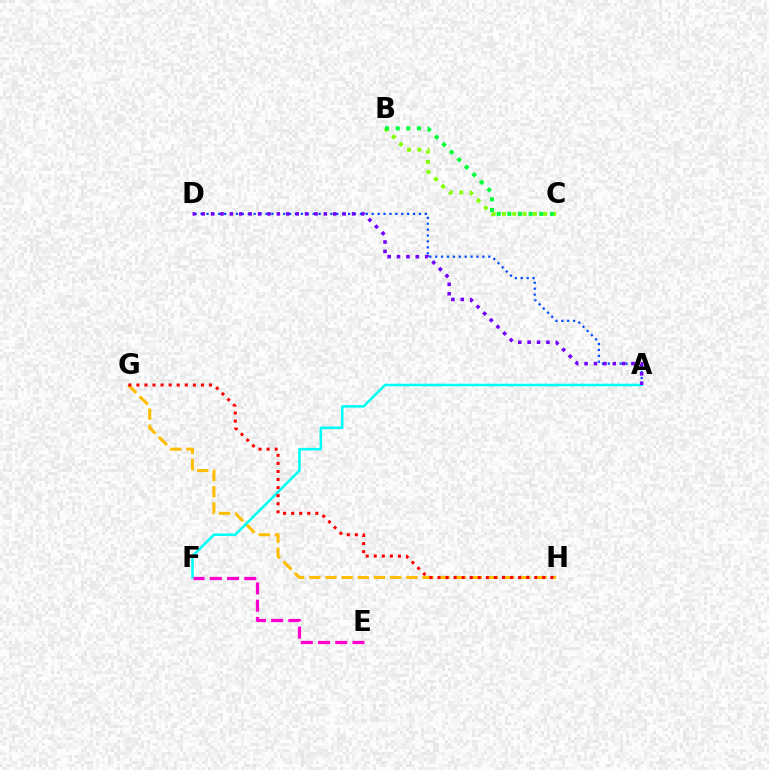{('A', 'D'): [{'color': '#004bff', 'line_style': 'dotted', 'thickness': 1.6}, {'color': '#7200ff', 'line_style': 'dotted', 'thickness': 2.55}], ('G', 'H'): [{'color': '#ffbd00', 'line_style': 'dashed', 'thickness': 2.2}, {'color': '#ff0000', 'line_style': 'dotted', 'thickness': 2.19}], ('B', 'C'): [{'color': '#84ff00', 'line_style': 'dotted', 'thickness': 2.8}, {'color': '#00ff39', 'line_style': 'dotted', 'thickness': 2.89}], ('A', 'F'): [{'color': '#00fff6', 'line_style': 'solid', 'thickness': 1.83}], ('E', 'F'): [{'color': '#ff00cf', 'line_style': 'dashed', 'thickness': 2.34}]}